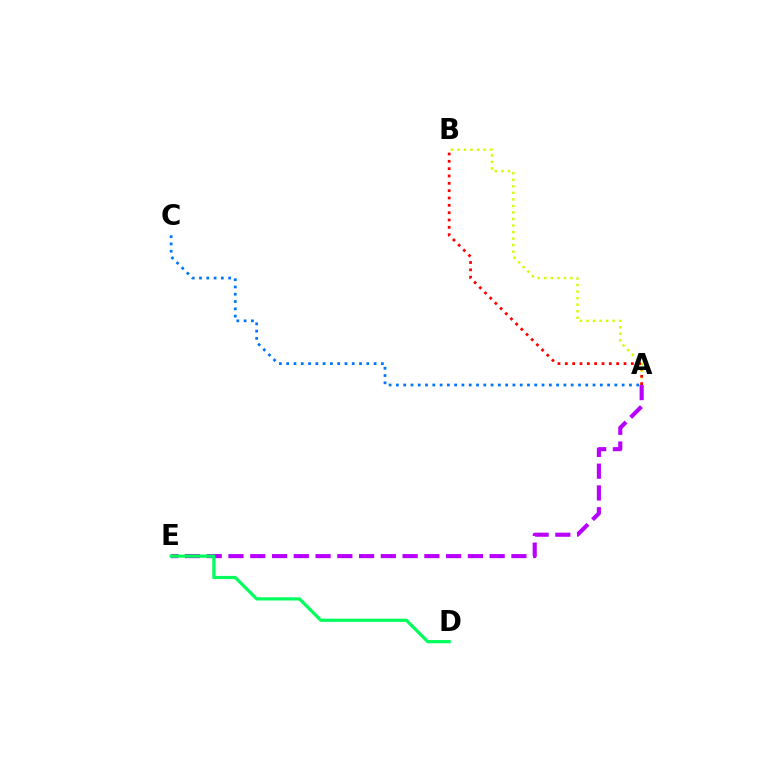{('A', 'E'): [{'color': '#b900ff', 'line_style': 'dashed', 'thickness': 2.96}], ('A', 'B'): [{'color': '#d1ff00', 'line_style': 'dotted', 'thickness': 1.78}, {'color': '#ff0000', 'line_style': 'dotted', 'thickness': 1.99}], ('A', 'C'): [{'color': '#0074ff', 'line_style': 'dotted', 'thickness': 1.98}], ('D', 'E'): [{'color': '#00ff5c', 'line_style': 'solid', 'thickness': 2.31}]}